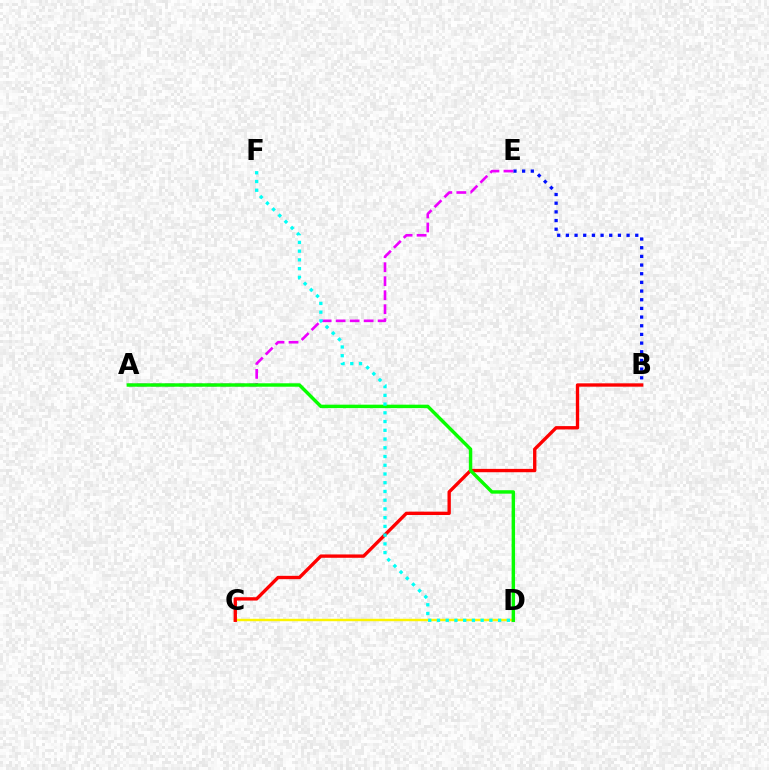{('B', 'E'): [{'color': '#0010ff', 'line_style': 'dotted', 'thickness': 2.36}], ('C', 'D'): [{'color': '#fcf500', 'line_style': 'solid', 'thickness': 1.75}], ('A', 'E'): [{'color': '#ee00ff', 'line_style': 'dashed', 'thickness': 1.9}], ('B', 'C'): [{'color': '#ff0000', 'line_style': 'solid', 'thickness': 2.41}], ('A', 'D'): [{'color': '#08ff00', 'line_style': 'solid', 'thickness': 2.47}], ('D', 'F'): [{'color': '#00fff6', 'line_style': 'dotted', 'thickness': 2.37}]}